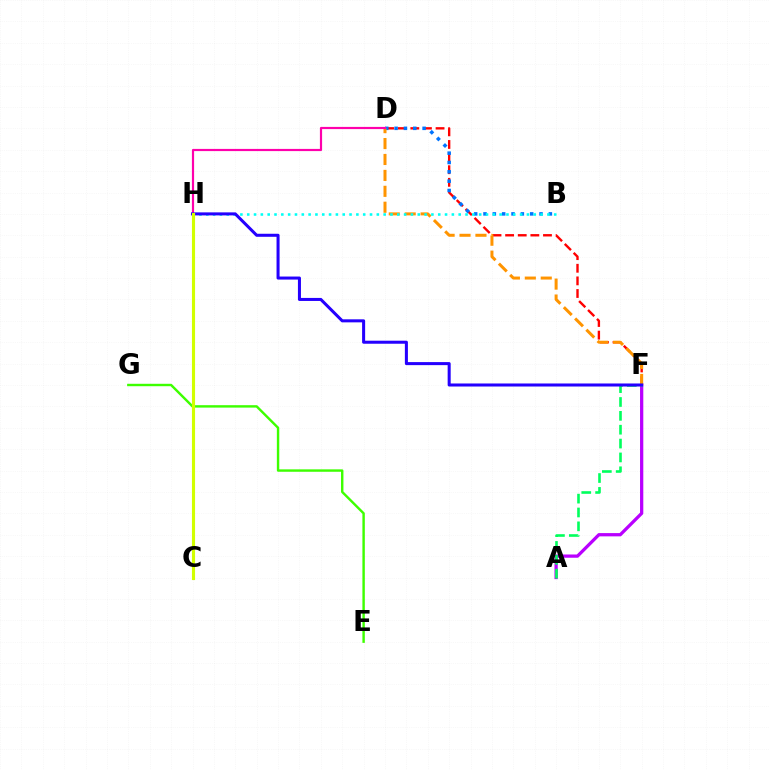{('D', 'F'): [{'color': '#ff0000', 'line_style': 'dashed', 'thickness': 1.71}, {'color': '#ff9400', 'line_style': 'dashed', 'thickness': 2.16}], ('A', 'F'): [{'color': '#b900ff', 'line_style': 'solid', 'thickness': 2.35}, {'color': '#00ff5c', 'line_style': 'dashed', 'thickness': 1.88}], ('B', 'D'): [{'color': '#0074ff', 'line_style': 'dotted', 'thickness': 2.54}], ('B', 'H'): [{'color': '#00fff6', 'line_style': 'dotted', 'thickness': 1.85}], ('E', 'G'): [{'color': '#3dff00', 'line_style': 'solid', 'thickness': 1.74}], ('D', 'H'): [{'color': '#ff00ac', 'line_style': 'solid', 'thickness': 1.58}], ('F', 'H'): [{'color': '#2500ff', 'line_style': 'solid', 'thickness': 2.19}], ('C', 'H'): [{'color': '#d1ff00', 'line_style': 'solid', 'thickness': 2.25}]}